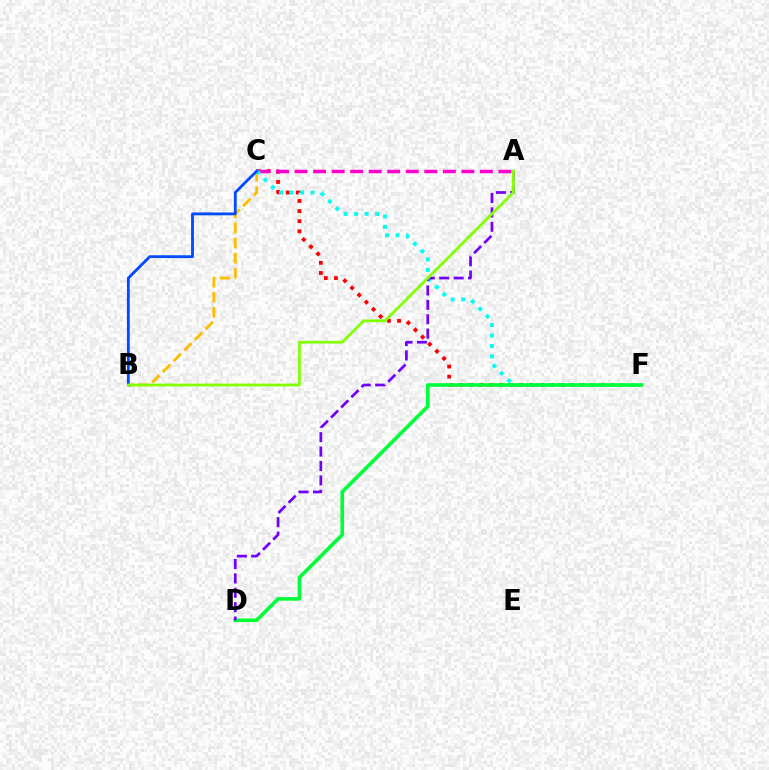{('B', 'C'): [{'color': '#ffbd00', 'line_style': 'dashed', 'thickness': 2.05}, {'color': '#004bff', 'line_style': 'solid', 'thickness': 2.04}], ('C', 'F'): [{'color': '#ff0000', 'line_style': 'dotted', 'thickness': 2.75}, {'color': '#00fff6', 'line_style': 'dotted', 'thickness': 2.84}], ('A', 'C'): [{'color': '#ff00cf', 'line_style': 'dashed', 'thickness': 2.52}], ('D', 'F'): [{'color': '#00ff39', 'line_style': 'solid', 'thickness': 2.61}], ('A', 'D'): [{'color': '#7200ff', 'line_style': 'dashed', 'thickness': 1.96}], ('A', 'B'): [{'color': '#84ff00', 'line_style': 'solid', 'thickness': 2.01}]}